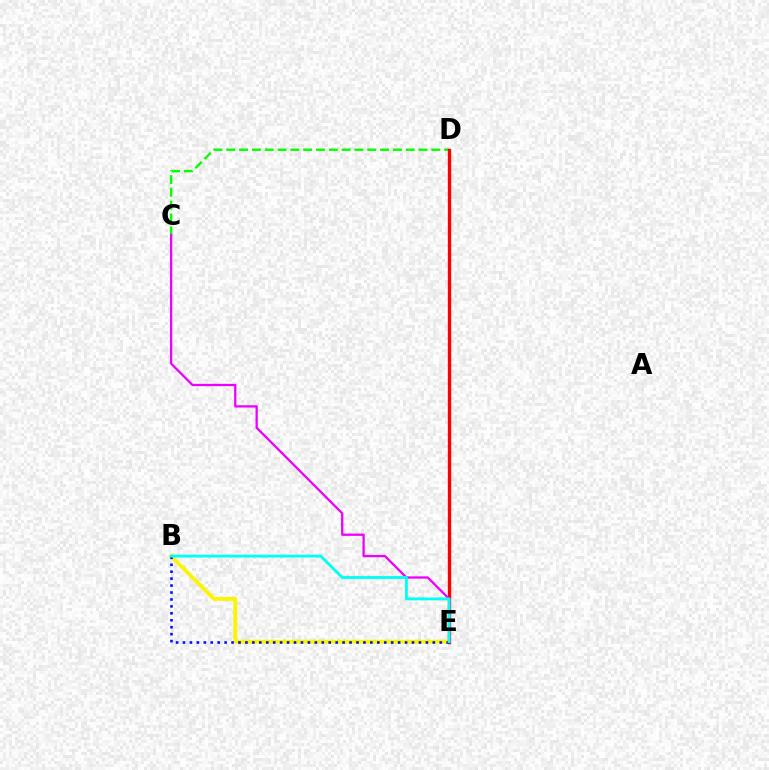{('C', 'D'): [{'color': '#08ff00', 'line_style': 'dashed', 'thickness': 1.74}], ('B', 'E'): [{'color': '#fcf500', 'line_style': 'solid', 'thickness': 2.76}, {'color': '#0010ff', 'line_style': 'dotted', 'thickness': 1.89}, {'color': '#00fff6', 'line_style': 'solid', 'thickness': 2.06}], ('D', 'E'): [{'color': '#ff0000', 'line_style': 'solid', 'thickness': 2.39}], ('C', 'E'): [{'color': '#ee00ff', 'line_style': 'solid', 'thickness': 1.64}]}